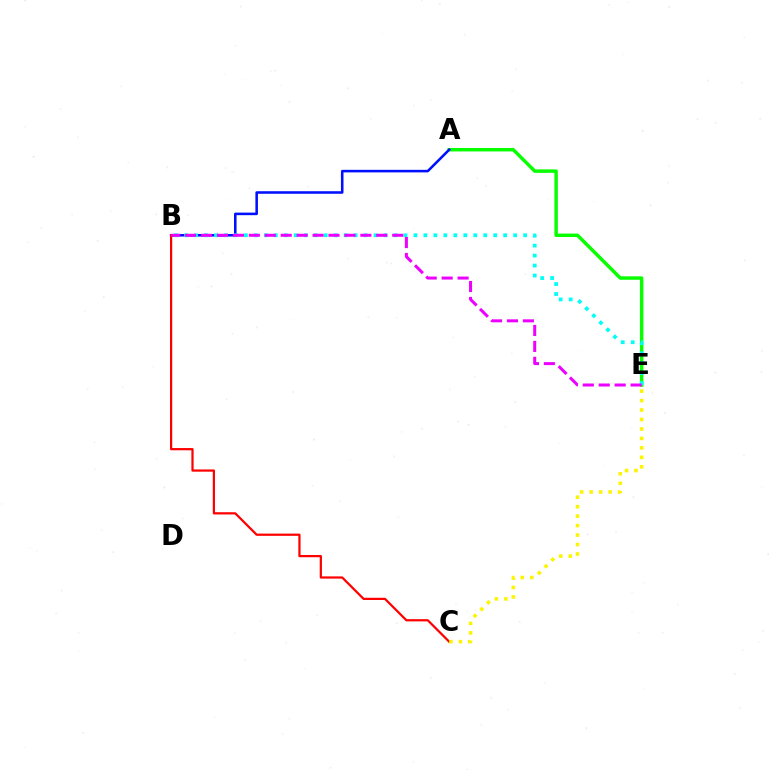{('A', 'E'): [{'color': '#08ff00', 'line_style': 'solid', 'thickness': 2.48}], ('A', 'B'): [{'color': '#0010ff', 'line_style': 'solid', 'thickness': 1.84}], ('B', 'C'): [{'color': '#ff0000', 'line_style': 'solid', 'thickness': 1.61}], ('B', 'E'): [{'color': '#00fff6', 'line_style': 'dotted', 'thickness': 2.71}, {'color': '#ee00ff', 'line_style': 'dashed', 'thickness': 2.16}], ('C', 'E'): [{'color': '#fcf500', 'line_style': 'dotted', 'thickness': 2.57}]}